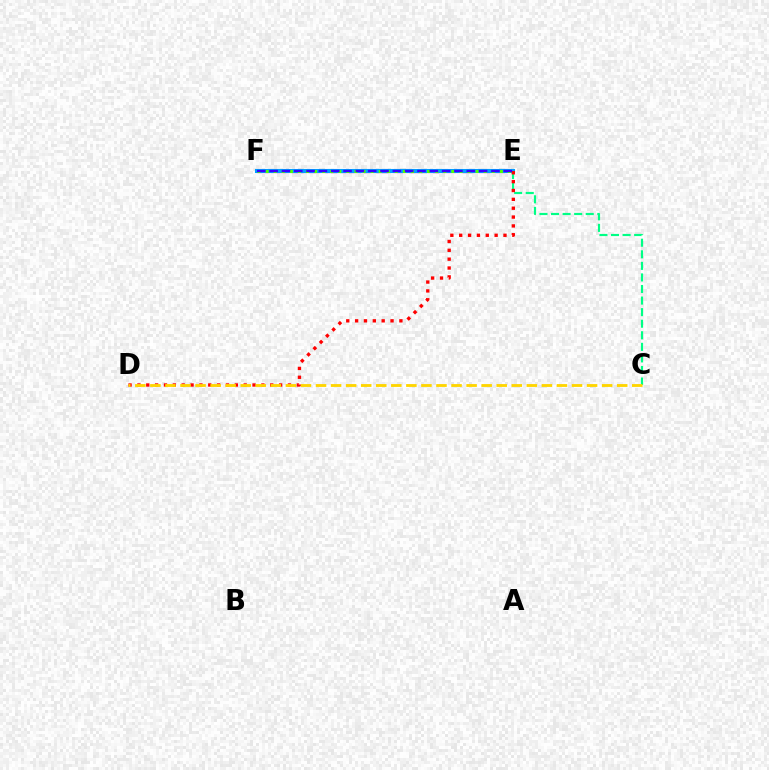{('E', 'F'): [{'color': '#ff00ed', 'line_style': 'dashed', 'thickness': 2.31}, {'color': '#009eff', 'line_style': 'solid', 'thickness': 2.93}, {'color': '#4fff00', 'line_style': 'dotted', 'thickness': 2.19}, {'color': '#3700ff', 'line_style': 'dashed', 'thickness': 1.67}], ('C', 'E'): [{'color': '#00ff86', 'line_style': 'dashed', 'thickness': 1.57}], ('D', 'E'): [{'color': '#ff0000', 'line_style': 'dotted', 'thickness': 2.41}], ('C', 'D'): [{'color': '#ffd500', 'line_style': 'dashed', 'thickness': 2.05}]}